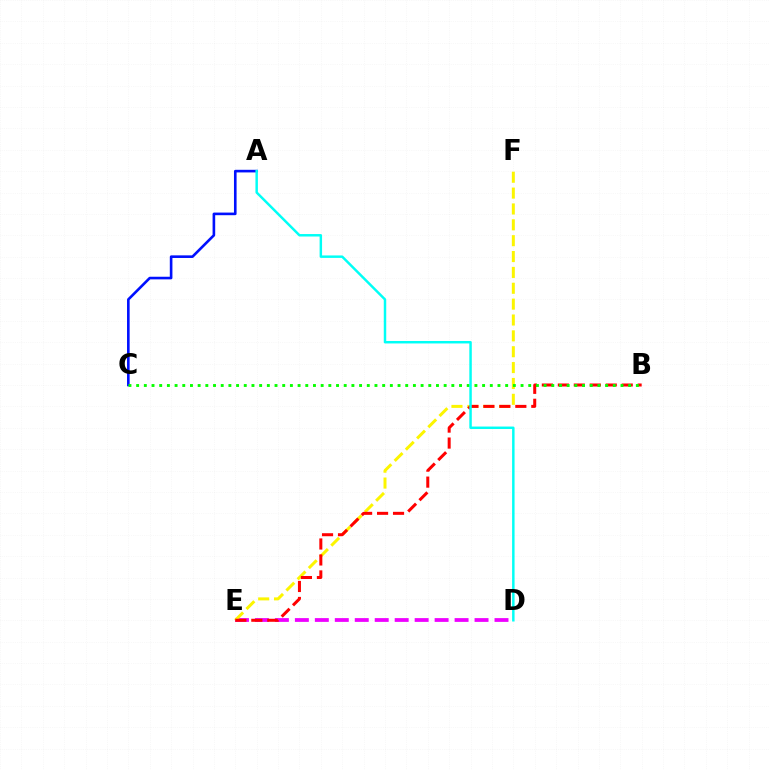{('D', 'E'): [{'color': '#ee00ff', 'line_style': 'dashed', 'thickness': 2.71}], ('E', 'F'): [{'color': '#fcf500', 'line_style': 'dashed', 'thickness': 2.15}], ('A', 'C'): [{'color': '#0010ff', 'line_style': 'solid', 'thickness': 1.88}], ('B', 'E'): [{'color': '#ff0000', 'line_style': 'dashed', 'thickness': 2.17}], ('B', 'C'): [{'color': '#08ff00', 'line_style': 'dotted', 'thickness': 2.09}], ('A', 'D'): [{'color': '#00fff6', 'line_style': 'solid', 'thickness': 1.78}]}